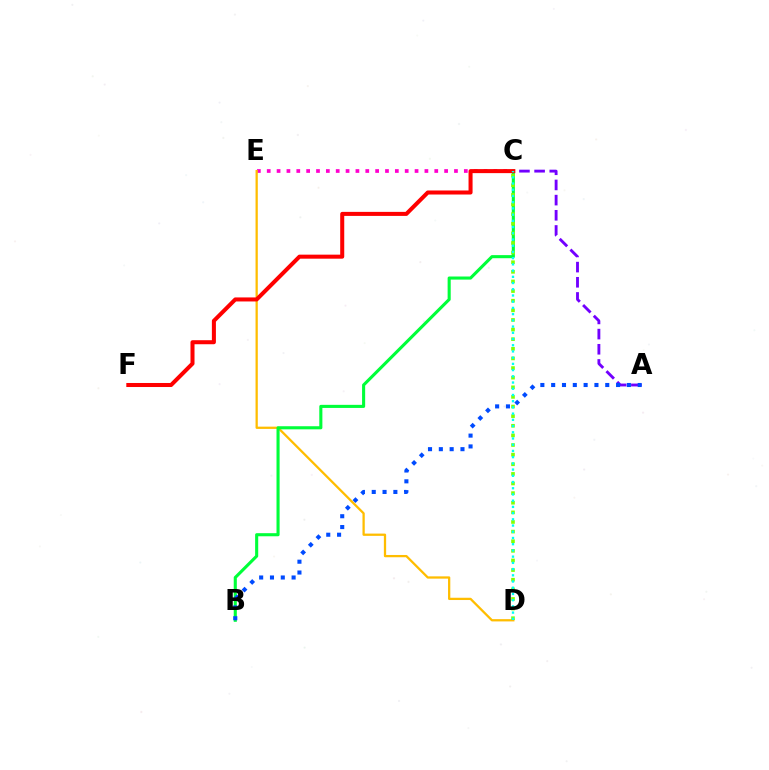{('A', 'C'): [{'color': '#7200ff', 'line_style': 'dashed', 'thickness': 2.06}], ('C', 'E'): [{'color': '#ff00cf', 'line_style': 'dotted', 'thickness': 2.68}], ('D', 'E'): [{'color': '#ffbd00', 'line_style': 'solid', 'thickness': 1.63}], ('B', 'C'): [{'color': '#00ff39', 'line_style': 'solid', 'thickness': 2.23}], ('A', 'B'): [{'color': '#004bff', 'line_style': 'dotted', 'thickness': 2.94}], ('C', 'F'): [{'color': '#ff0000', 'line_style': 'solid', 'thickness': 2.9}], ('C', 'D'): [{'color': '#84ff00', 'line_style': 'dotted', 'thickness': 2.61}, {'color': '#00fff6', 'line_style': 'dotted', 'thickness': 1.69}]}